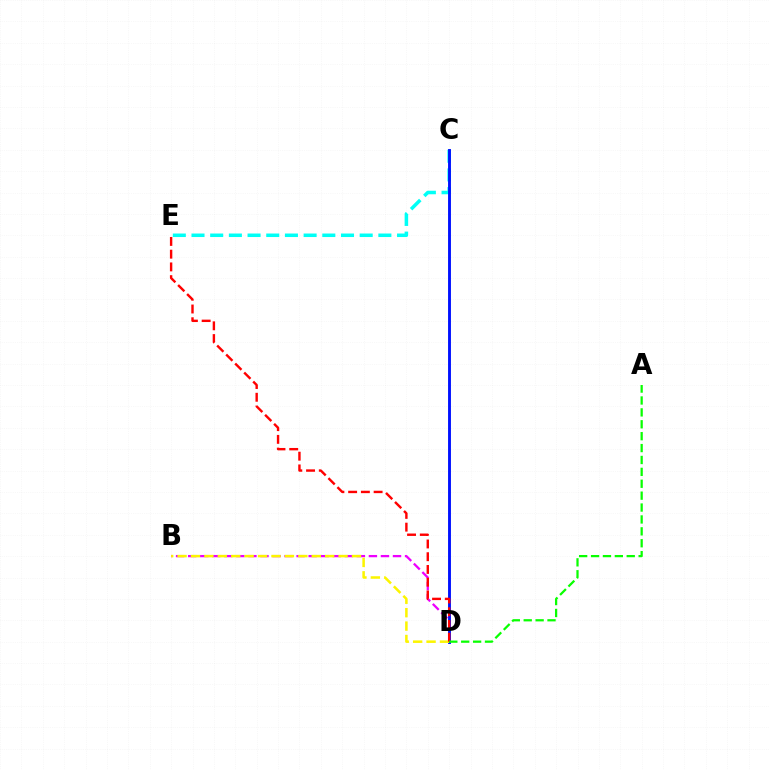{('C', 'E'): [{'color': '#00fff6', 'line_style': 'dashed', 'thickness': 2.54}], ('B', 'D'): [{'color': '#ee00ff', 'line_style': 'dashed', 'thickness': 1.64}, {'color': '#fcf500', 'line_style': 'dashed', 'thickness': 1.82}], ('C', 'D'): [{'color': '#0010ff', 'line_style': 'solid', 'thickness': 2.08}], ('D', 'E'): [{'color': '#ff0000', 'line_style': 'dashed', 'thickness': 1.73}], ('A', 'D'): [{'color': '#08ff00', 'line_style': 'dashed', 'thickness': 1.62}]}